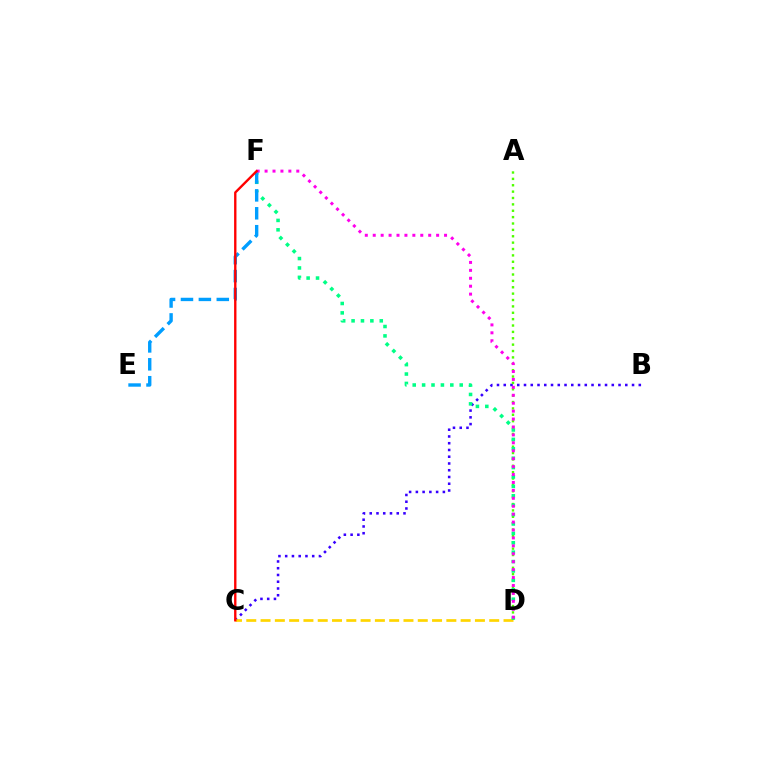{('B', 'C'): [{'color': '#3700ff', 'line_style': 'dotted', 'thickness': 1.83}], ('C', 'D'): [{'color': '#ffd500', 'line_style': 'dashed', 'thickness': 1.94}], ('A', 'D'): [{'color': '#4fff00', 'line_style': 'dotted', 'thickness': 1.73}], ('D', 'F'): [{'color': '#00ff86', 'line_style': 'dotted', 'thickness': 2.55}, {'color': '#ff00ed', 'line_style': 'dotted', 'thickness': 2.15}], ('E', 'F'): [{'color': '#009eff', 'line_style': 'dashed', 'thickness': 2.43}], ('C', 'F'): [{'color': '#ff0000', 'line_style': 'solid', 'thickness': 1.7}]}